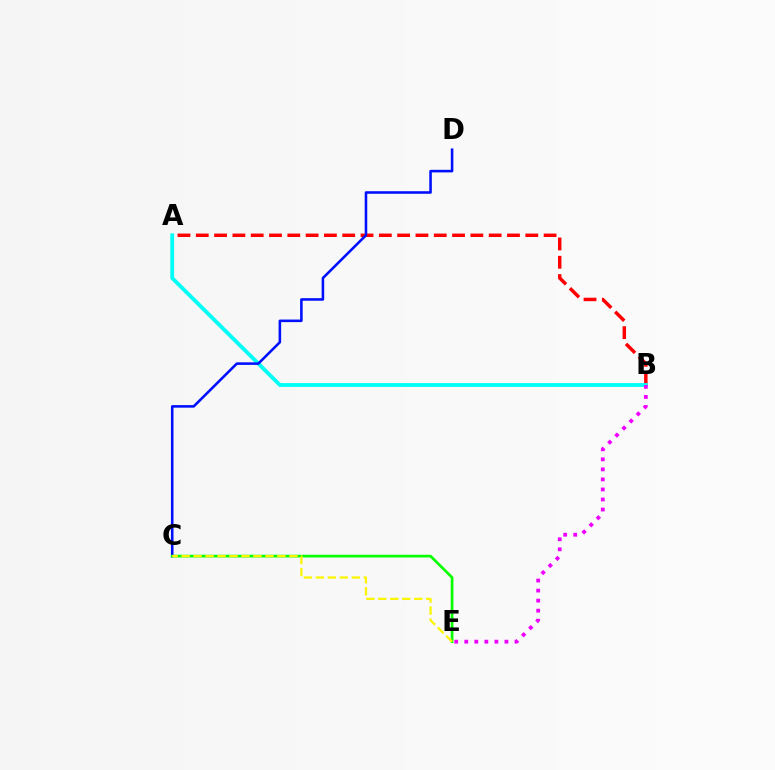{('A', 'B'): [{'color': '#ff0000', 'line_style': 'dashed', 'thickness': 2.49}, {'color': '#00fff6', 'line_style': 'solid', 'thickness': 2.76}], ('C', 'D'): [{'color': '#0010ff', 'line_style': 'solid', 'thickness': 1.85}], ('C', 'E'): [{'color': '#08ff00', 'line_style': 'solid', 'thickness': 1.95}, {'color': '#fcf500', 'line_style': 'dashed', 'thickness': 1.63}], ('B', 'E'): [{'color': '#ee00ff', 'line_style': 'dotted', 'thickness': 2.73}]}